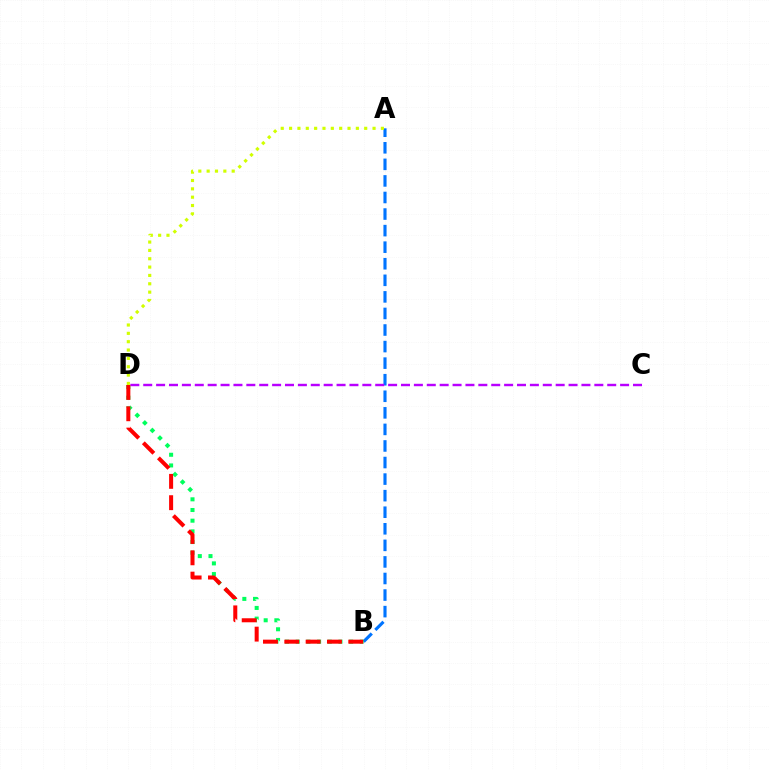{('A', 'B'): [{'color': '#0074ff', 'line_style': 'dashed', 'thickness': 2.25}], ('B', 'D'): [{'color': '#00ff5c', 'line_style': 'dotted', 'thickness': 2.9}, {'color': '#ff0000', 'line_style': 'dashed', 'thickness': 2.9}], ('C', 'D'): [{'color': '#b900ff', 'line_style': 'dashed', 'thickness': 1.75}], ('A', 'D'): [{'color': '#d1ff00', 'line_style': 'dotted', 'thickness': 2.27}]}